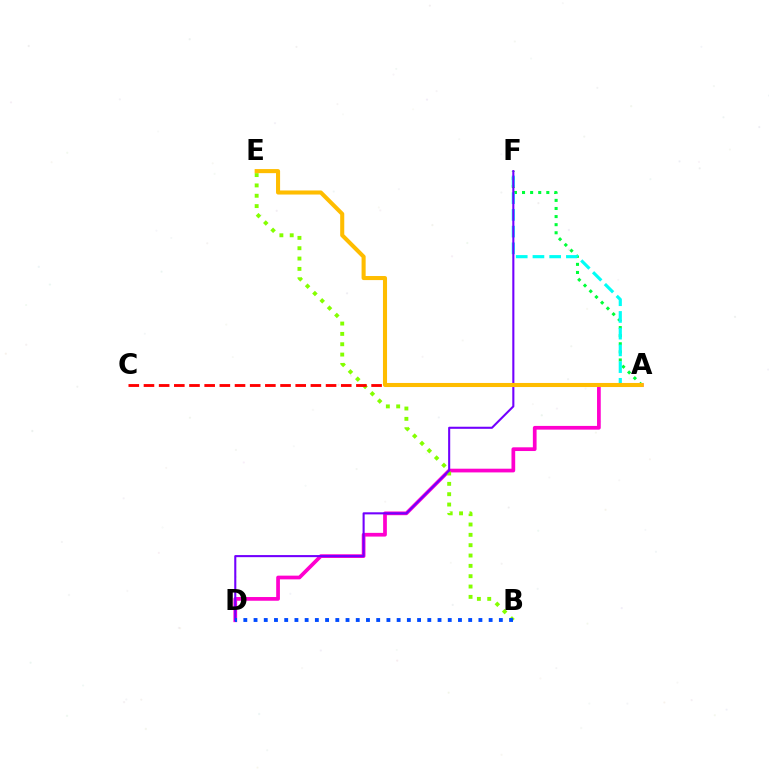{('A', 'D'): [{'color': '#ff00cf', 'line_style': 'solid', 'thickness': 2.68}], ('B', 'E'): [{'color': '#84ff00', 'line_style': 'dotted', 'thickness': 2.81}], ('A', 'F'): [{'color': '#00ff39', 'line_style': 'dotted', 'thickness': 2.2}, {'color': '#00fff6', 'line_style': 'dashed', 'thickness': 2.27}], ('A', 'C'): [{'color': '#ff0000', 'line_style': 'dashed', 'thickness': 2.06}], ('D', 'F'): [{'color': '#7200ff', 'line_style': 'solid', 'thickness': 1.5}], ('B', 'D'): [{'color': '#004bff', 'line_style': 'dotted', 'thickness': 2.78}], ('A', 'E'): [{'color': '#ffbd00', 'line_style': 'solid', 'thickness': 2.93}]}